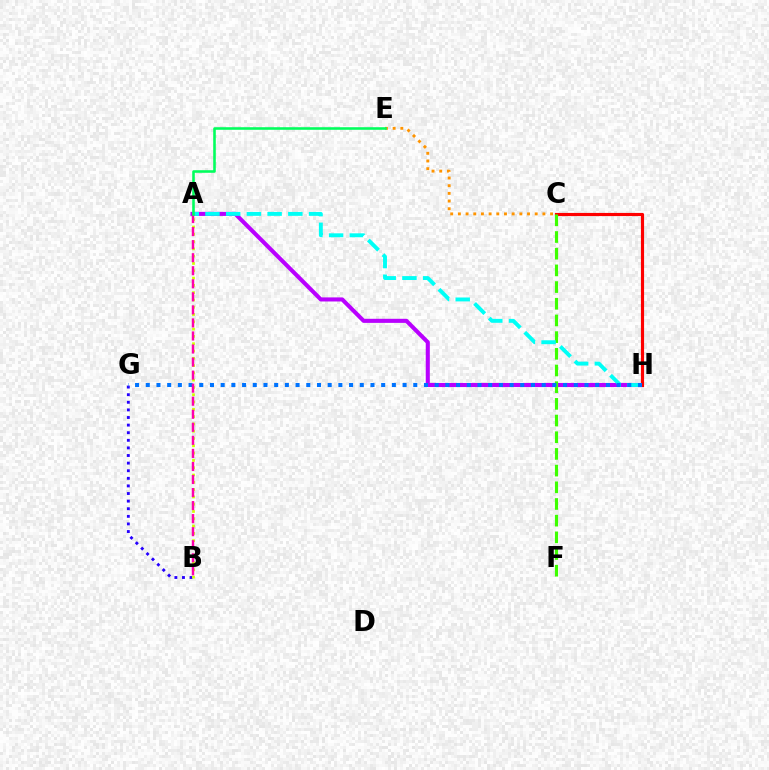{('A', 'H'): [{'color': '#b900ff', 'line_style': 'solid', 'thickness': 2.93}, {'color': '#00fff6', 'line_style': 'dashed', 'thickness': 2.81}], ('C', 'H'): [{'color': '#ff0000', 'line_style': 'solid', 'thickness': 2.27}], ('C', 'E'): [{'color': '#ff9400', 'line_style': 'dotted', 'thickness': 2.09}], ('B', 'G'): [{'color': '#2500ff', 'line_style': 'dotted', 'thickness': 2.07}], ('C', 'F'): [{'color': '#3dff00', 'line_style': 'dashed', 'thickness': 2.27}], ('G', 'H'): [{'color': '#0074ff', 'line_style': 'dotted', 'thickness': 2.91}], ('A', 'B'): [{'color': '#d1ff00', 'line_style': 'dotted', 'thickness': 1.98}, {'color': '#ff00ac', 'line_style': 'dashed', 'thickness': 1.77}], ('A', 'E'): [{'color': '#00ff5c', 'line_style': 'solid', 'thickness': 1.85}]}